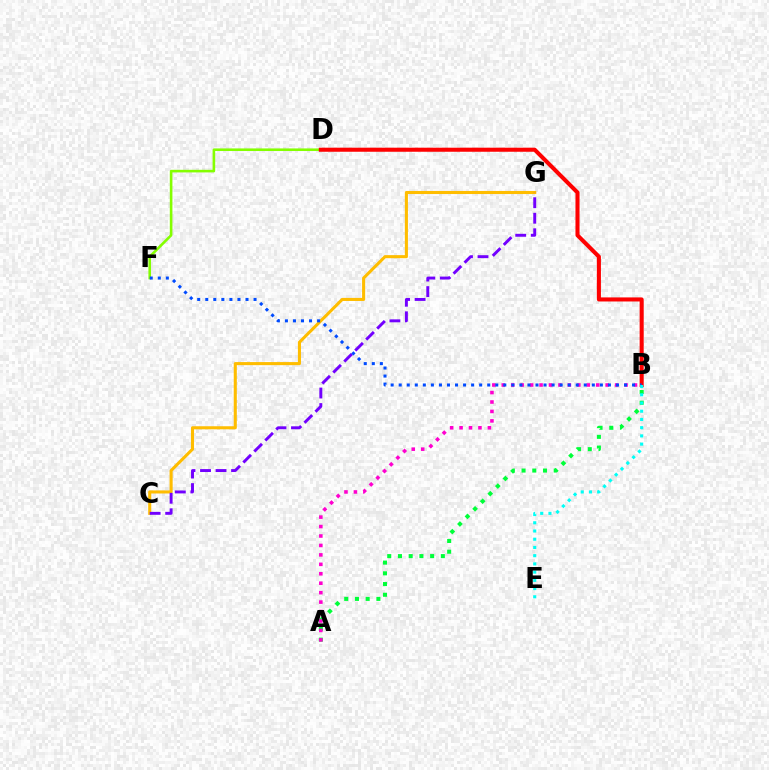{('D', 'F'): [{'color': '#84ff00', 'line_style': 'solid', 'thickness': 1.87}], ('A', 'B'): [{'color': '#00ff39', 'line_style': 'dotted', 'thickness': 2.91}, {'color': '#ff00cf', 'line_style': 'dotted', 'thickness': 2.57}], ('C', 'G'): [{'color': '#ffbd00', 'line_style': 'solid', 'thickness': 2.21}, {'color': '#7200ff', 'line_style': 'dashed', 'thickness': 2.11}], ('B', 'D'): [{'color': '#ff0000', 'line_style': 'solid', 'thickness': 2.93}], ('B', 'F'): [{'color': '#004bff', 'line_style': 'dotted', 'thickness': 2.19}], ('B', 'E'): [{'color': '#00fff6', 'line_style': 'dotted', 'thickness': 2.23}]}